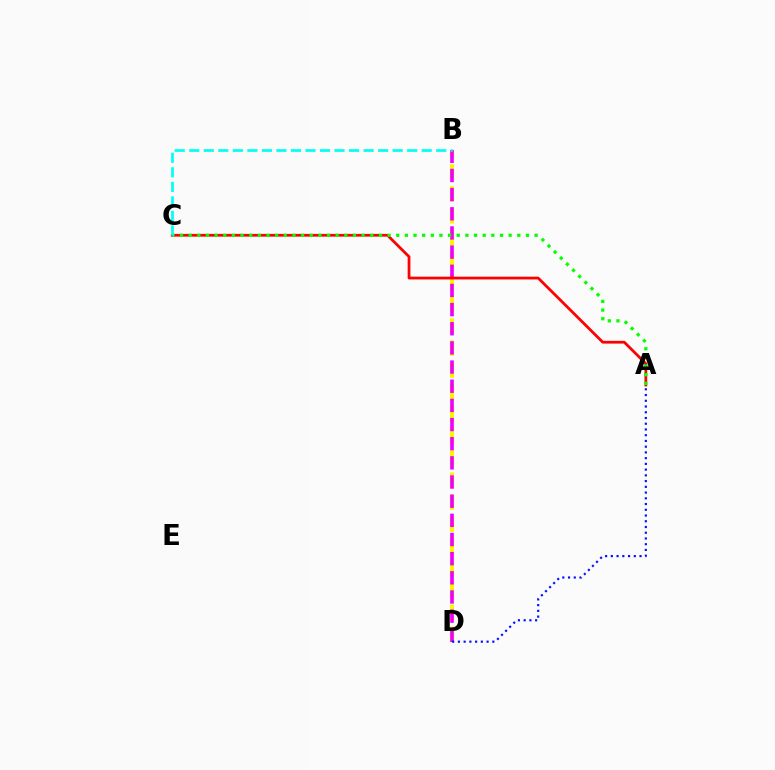{('B', 'D'): [{'color': '#fcf500', 'line_style': 'dashed', 'thickness': 2.99}, {'color': '#ee00ff', 'line_style': 'dashed', 'thickness': 2.6}], ('A', 'C'): [{'color': '#ff0000', 'line_style': 'solid', 'thickness': 1.99}, {'color': '#08ff00', 'line_style': 'dotted', 'thickness': 2.35}], ('A', 'D'): [{'color': '#0010ff', 'line_style': 'dotted', 'thickness': 1.56}], ('B', 'C'): [{'color': '#00fff6', 'line_style': 'dashed', 'thickness': 1.97}]}